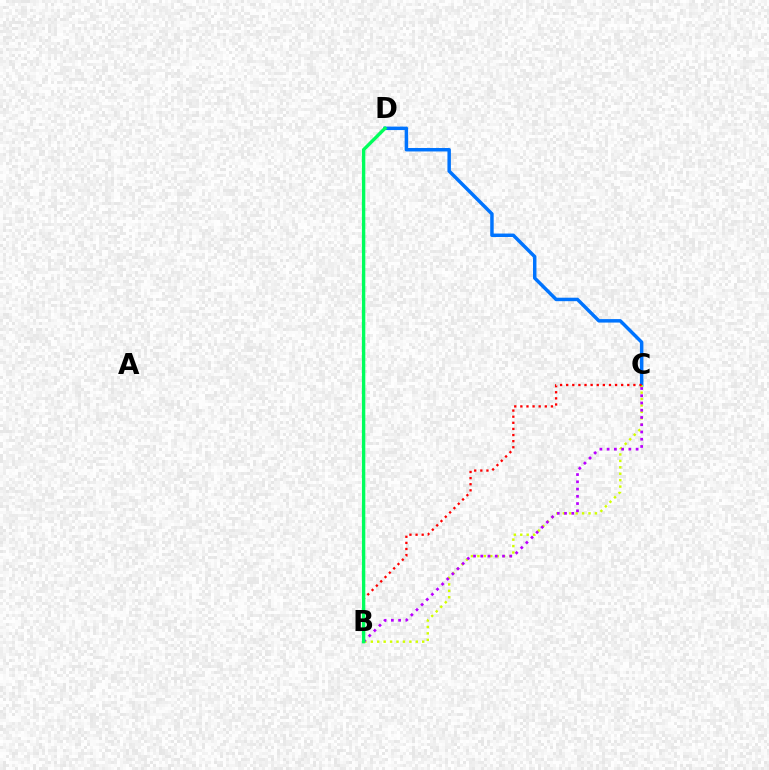{('C', 'D'): [{'color': '#0074ff', 'line_style': 'solid', 'thickness': 2.5}], ('B', 'C'): [{'color': '#d1ff00', 'line_style': 'dotted', 'thickness': 1.75}, {'color': '#ff0000', 'line_style': 'dotted', 'thickness': 1.66}, {'color': '#b900ff', 'line_style': 'dotted', 'thickness': 1.97}], ('B', 'D'): [{'color': '#00ff5c', 'line_style': 'solid', 'thickness': 2.44}]}